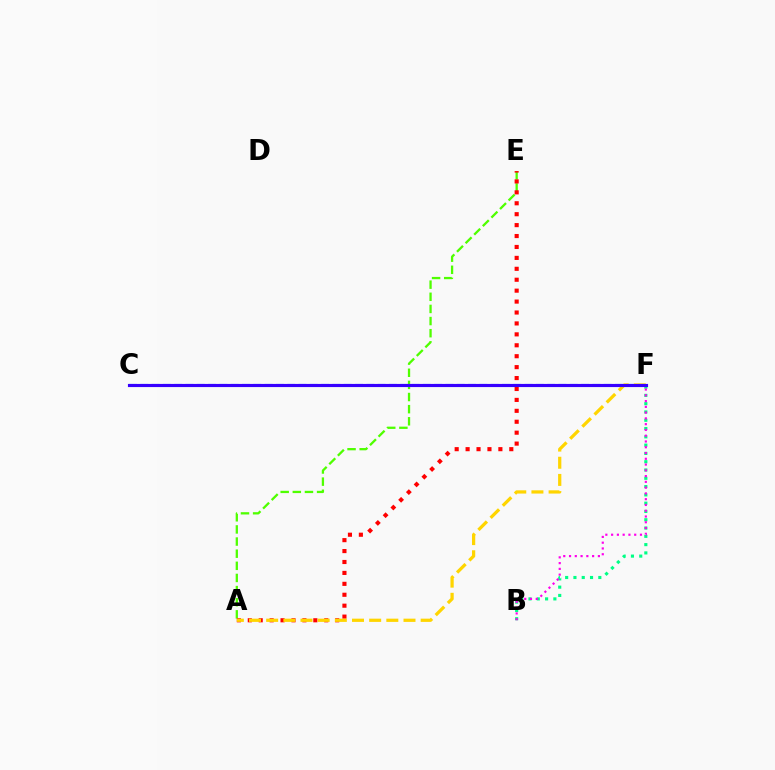{('A', 'E'): [{'color': '#4fff00', 'line_style': 'dashed', 'thickness': 1.65}, {'color': '#ff0000', 'line_style': 'dotted', 'thickness': 2.97}], ('C', 'F'): [{'color': '#009eff', 'line_style': 'dashed', 'thickness': 1.54}, {'color': '#3700ff', 'line_style': 'solid', 'thickness': 2.26}], ('B', 'F'): [{'color': '#00ff86', 'line_style': 'dotted', 'thickness': 2.25}, {'color': '#ff00ed', 'line_style': 'dotted', 'thickness': 1.57}], ('A', 'F'): [{'color': '#ffd500', 'line_style': 'dashed', 'thickness': 2.33}]}